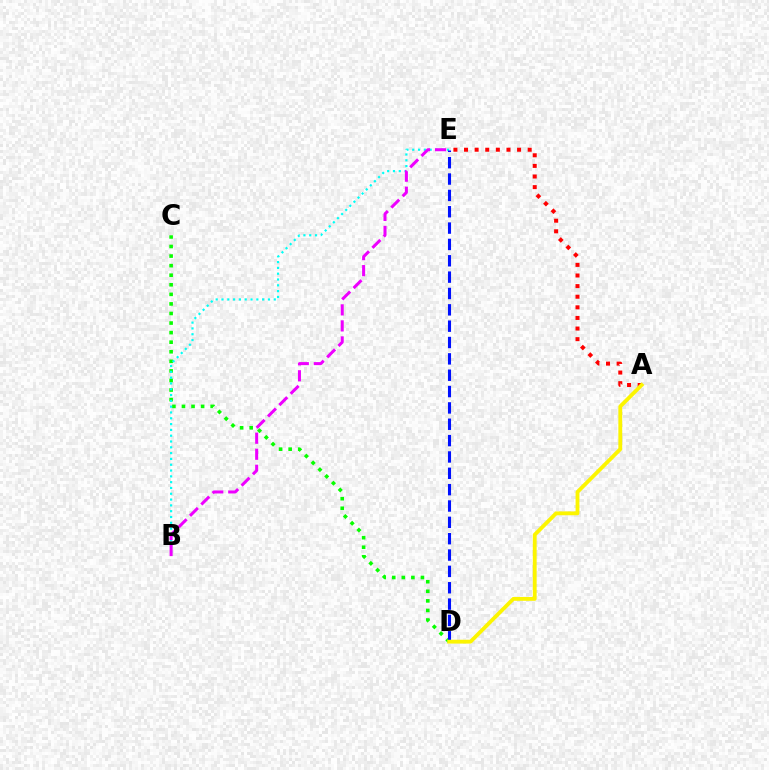{('C', 'D'): [{'color': '#08ff00', 'line_style': 'dotted', 'thickness': 2.6}], ('A', 'E'): [{'color': '#ff0000', 'line_style': 'dotted', 'thickness': 2.88}], ('B', 'E'): [{'color': '#00fff6', 'line_style': 'dotted', 'thickness': 1.58}, {'color': '#ee00ff', 'line_style': 'dashed', 'thickness': 2.18}], ('D', 'E'): [{'color': '#0010ff', 'line_style': 'dashed', 'thickness': 2.22}], ('A', 'D'): [{'color': '#fcf500', 'line_style': 'solid', 'thickness': 2.76}]}